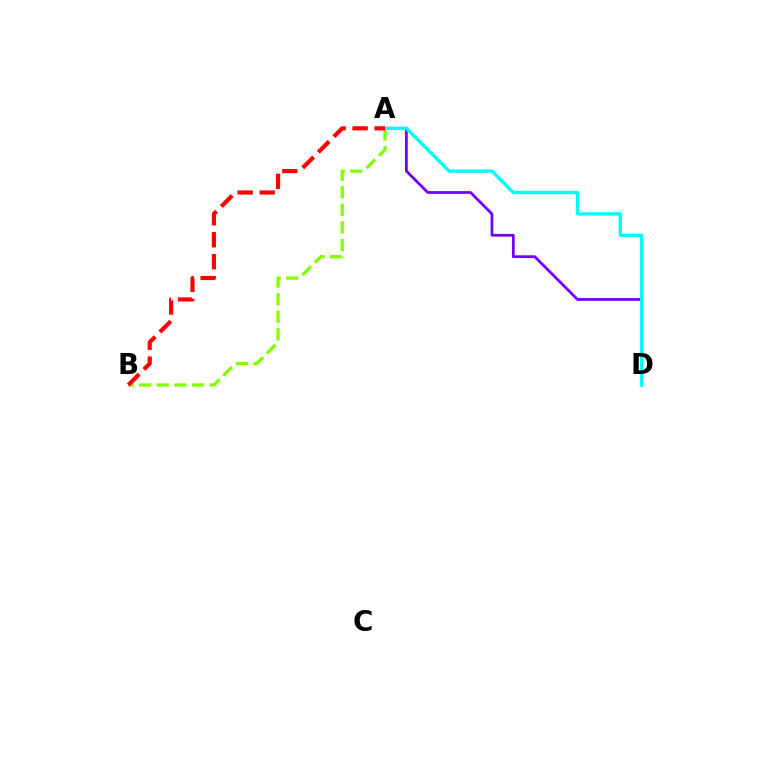{('A', 'D'): [{'color': '#7200ff', 'line_style': 'solid', 'thickness': 1.99}, {'color': '#00fff6', 'line_style': 'solid', 'thickness': 2.43}], ('A', 'B'): [{'color': '#84ff00', 'line_style': 'dashed', 'thickness': 2.39}, {'color': '#ff0000', 'line_style': 'dashed', 'thickness': 2.99}]}